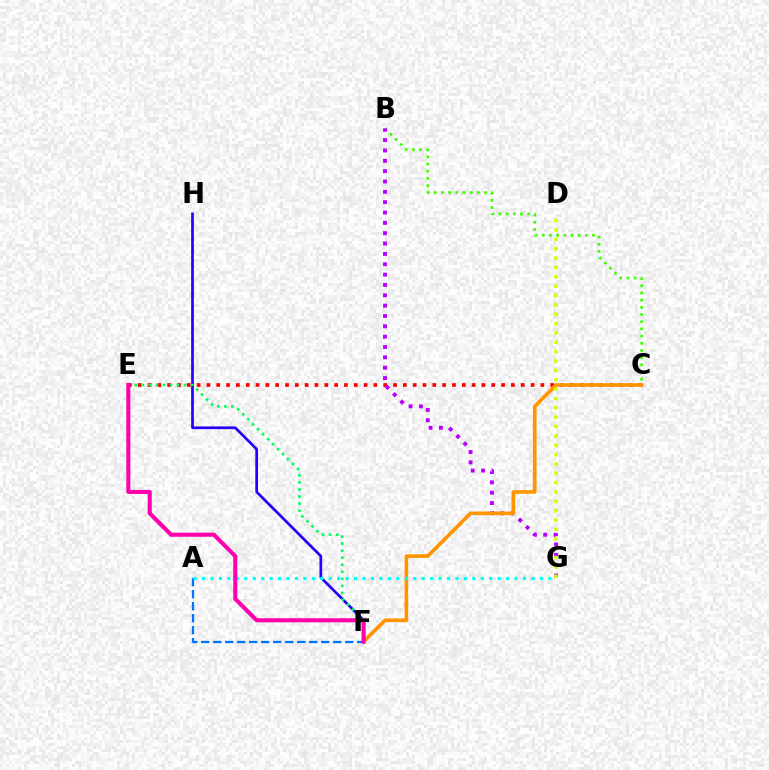{('B', 'C'): [{'color': '#3dff00', 'line_style': 'dotted', 'thickness': 1.95}], ('C', 'E'): [{'color': '#ff0000', 'line_style': 'dotted', 'thickness': 2.67}], ('F', 'H'): [{'color': '#2500ff', 'line_style': 'solid', 'thickness': 1.96}], ('B', 'G'): [{'color': '#b900ff', 'line_style': 'dotted', 'thickness': 2.81}], ('C', 'F'): [{'color': '#ff9400', 'line_style': 'solid', 'thickness': 2.61}], ('D', 'G'): [{'color': '#d1ff00', 'line_style': 'dotted', 'thickness': 2.54}], ('A', 'F'): [{'color': '#0074ff', 'line_style': 'dashed', 'thickness': 1.63}], ('E', 'F'): [{'color': '#00ff5c', 'line_style': 'dotted', 'thickness': 1.91}, {'color': '#ff00ac', 'line_style': 'solid', 'thickness': 2.93}], ('A', 'G'): [{'color': '#00fff6', 'line_style': 'dotted', 'thickness': 2.3}]}